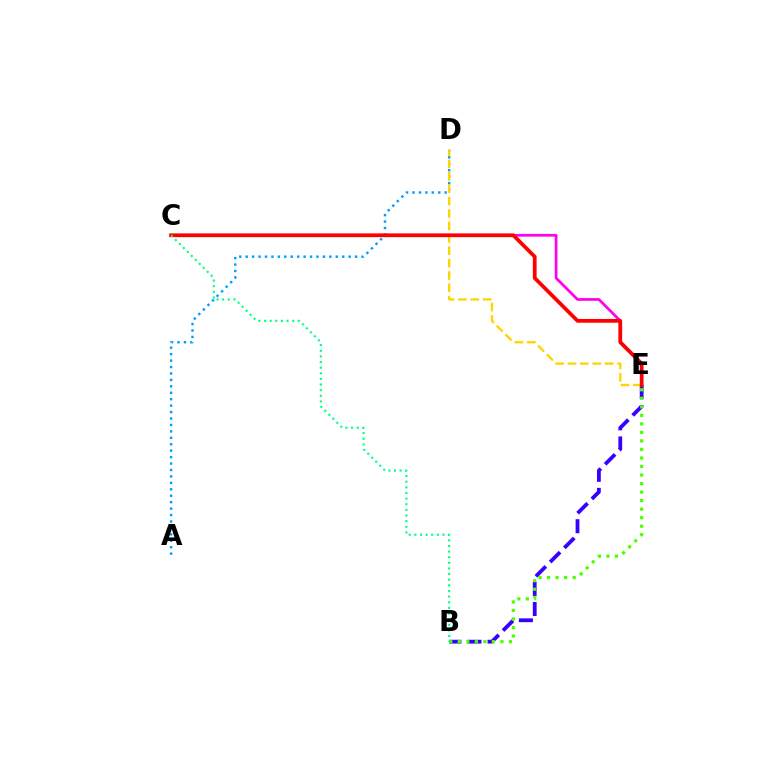{('B', 'E'): [{'color': '#3700ff', 'line_style': 'dashed', 'thickness': 2.73}, {'color': '#4fff00', 'line_style': 'dotted', 'thickness': 2.32}], ('A', 'D'): [{'color': '#009eff', 'line_style': 'dotted', 'thickness': 1.75}], ('C', 'E'): [{'color': '#ff00ed', 'line_style': 'solid', 'thickness': 1.96}, {'color': '#ff0000', 'line_style': 'solid', 'thickness': 2.7}], ('D', 'E'): [{'color': '#ffd500', 'line_style': 'dashed', 'thickness': 1.68}], ('B', 'C'): [{'color': '#00ff86', 'line_style': 'dotted', 'thickness': 1.53}]}